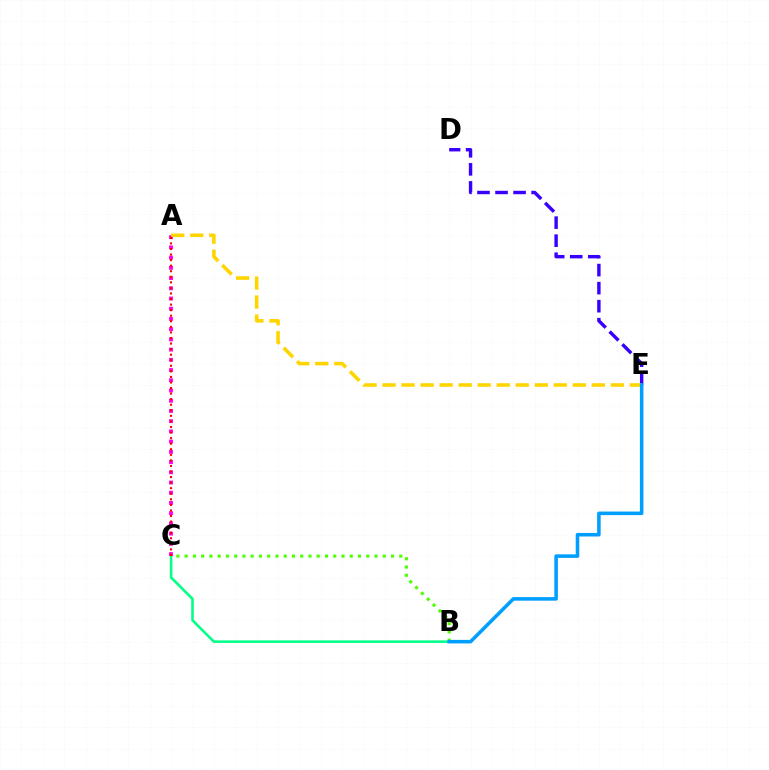{('D', 'E'): [{'color': '#3700ff', 'line_style': 'dashed', 'thickness': 2.45}], ('B', 'C'): [{'color': '#00ff86', 'line_style': 'solid', 'thickness': 1.85}, {'color': '#4fff00', 'line_style': 'dotted', 'thickness': 2.24}], ('A', 'C'): [{'color': '#ff00ed', 'line_style': 'dotted', 'thickness': 2.78}, {'color': '#ff0000', 'line_style': 'dotted', 'thickness': 1.51}], ('A', 'E'): [{'color': '#ffd500', 'line_style': 'dashed', 'thickness': 2.58}], ('B', 'E'): [{'color': '#009eff', 'line_style': 'solid', 'thickness': 2.55}]}